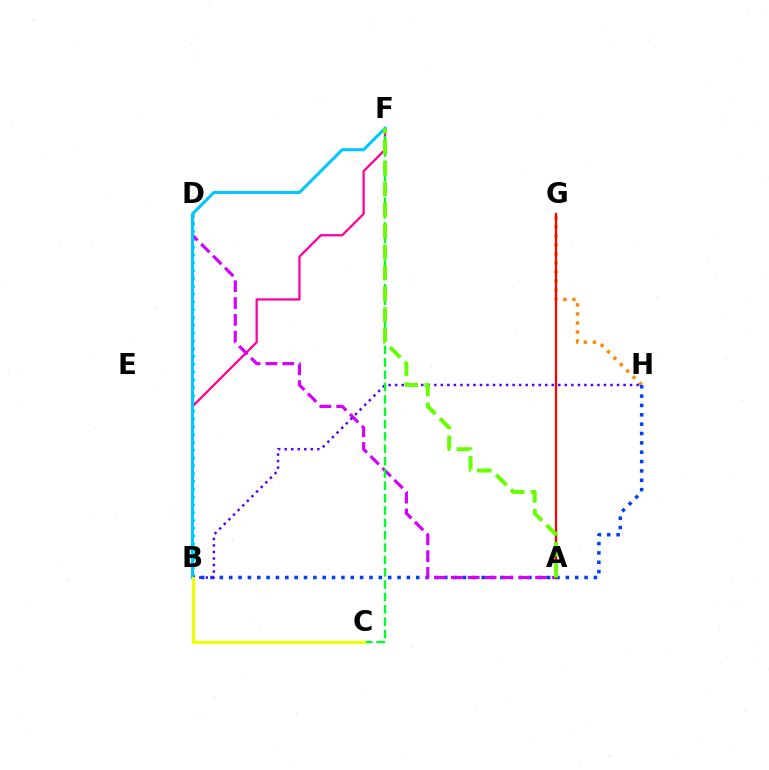{('G', 'H'): [{'color': '#ff8800', 'line_style': 'dotted', 'thickness': 2.46}], ('B', 'D'): [{'color': '#00ffaf', 'line_style': 'dotted', 'thickness': 2.12}], ('B', 'H'): [{'color': '#003fff', 'line_style': 'dotted', 'thickness': 2.54}, {'color': '#4f00ff', 'line_style': 'dotted', 'thickness': 1.77}], ('B', 'F'): [{'color': '#ff00a0', 'line_style': 'solid', 'thickness': 1.63}, {'color': '#00c7ff', 'line_style': 'solid', 'thickness': 2.2}], ('A', 'D'): [{'color': '#d600ff', 'line_style': 'dashed', 'thickness': 2.29}], ('A', 'G'): [{'color': '#ff0000', 'line_style': 'solid', 'thickness': 1.62}], ('C', 'F'): [{'color': '#00ff27', 'line_style': 'dashed', 'thickness': 1.68}], ('A', 'F'): [{'color': '#66ff00', 'line_style': 'dashed', 'thickness': 2.84}], ('B', 'C'): [{'color': '#eeff00', 'line_style': 'solid', 'thickness': 2.23}]}